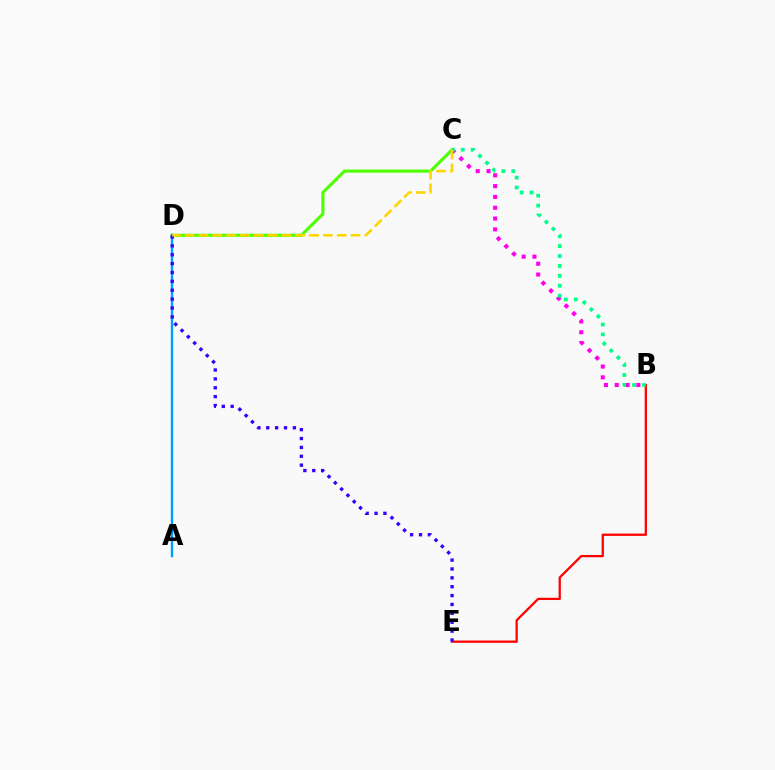{('C', 'D'): [{'color': '#4fff00', 'line_style': 'solid', 'thickness': 2.23}, {'color': '#ffd500', 'line_style': 'dashed', 'thickness': 1.88}], ('B', 'C'): [{'color': '#ff00ed', 'line_style': 'dotted', 'thickness': 2.94}, {'color': '#00ff86', 'line_style': 'dotted', 'thickness': 2.69}], ('A', 'D'): [{'color': '#009eff', 'line_style': 'solid', 'thickness': 1.74}], ('B', 'E'): [{'color': '#ff0000', 'line_style': 'solid', 'thickness': 1.63}], ('D', 'E'): [{'color': '#3700ff', 'line_style': 'dotted', 'thickness': 2.41}]}